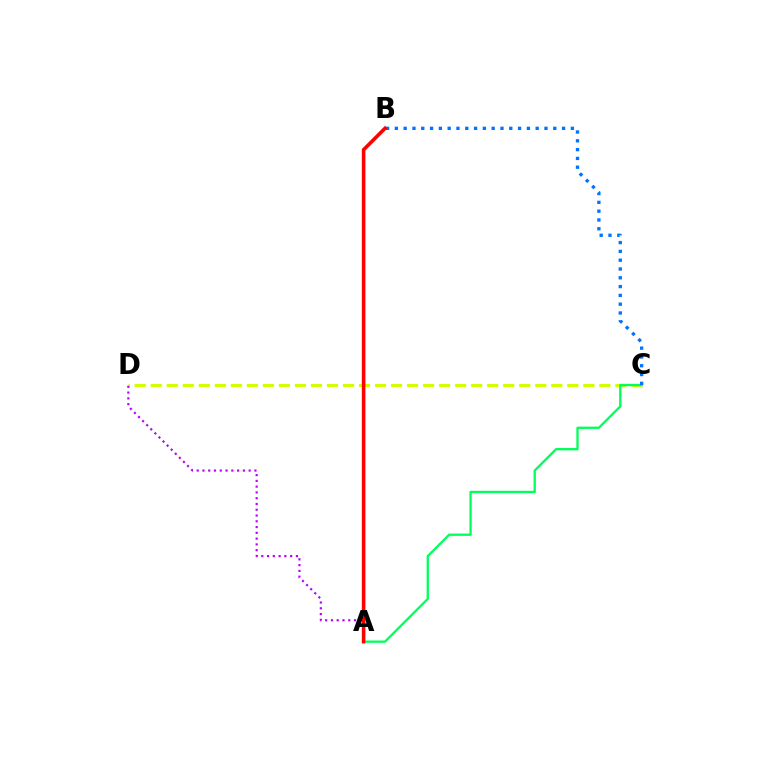{('C', 'D'): [{'color': '#d1ff00', 'line_style': 'dashed', 'thickness': 2.18}], ('A', 'C'): [{'color': '#00ff5c', 'line_style': 'solid', 'thickness': 1.66}], ('B', 'C'): [{'color': '#0074ff', 'line_style': 'dotted', 'thickness': 2.39}], ('A', 'D'): [{'color': '#b900ff', 'line_style': 'dotted', 'thickness': 1.57}], ('A', 'B'): [{'color': '#ff0000', 'line_style': 'solid', 'thickness': 2.58}]}